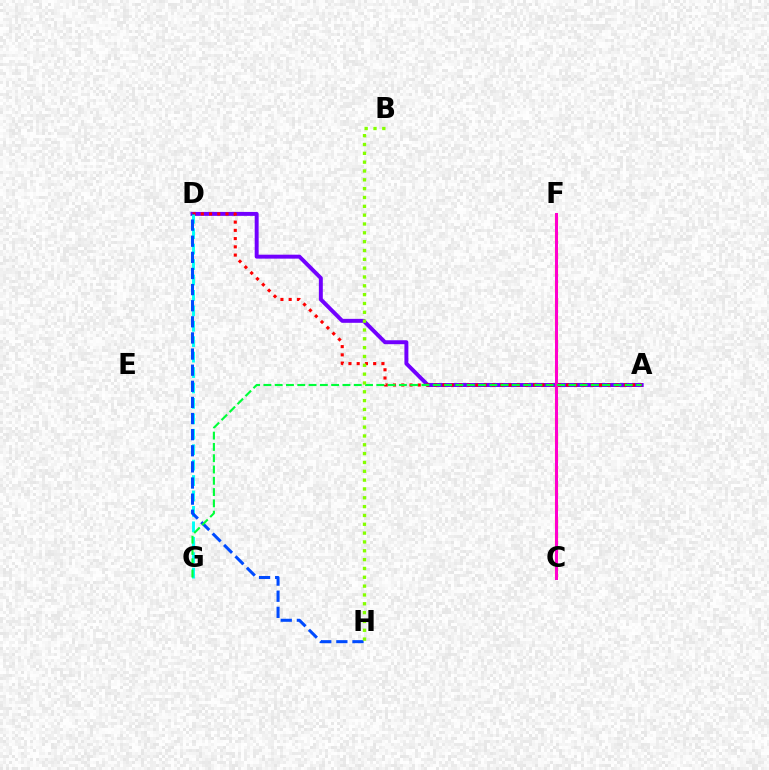{('A', 'D'): [{'color': '#7200ff', 'line_style': 'solid', 'thickness': 2.84}, {'color': '#ff0000', 'line_style': 'dotted', 'thickness': 2.24}], ('C', 'F'): [{'color': '#ffbd00', 'line_style': 'dashed', 'thickness': 2.28}, {'color': '#ff00cf', 'line_style': 'solid', 'thickness': 2.17}], ('D', 'G'): [{'color': '#00fff6', 'line_style': 'dashed', 'thickness': 2.1}], ('D', 'H'): [{'color': '#004bff', 'line_style': 'dashed', 'thickness': 2.19}], ('A', 'G'): [{'color': '#00ff39', 'line_style': 'dashed', 'thickness': 1.53}], ('B', 'H'): [{'color': '#84ff00', 'line_style': 'dotted', 'thickness': 2.4}]}